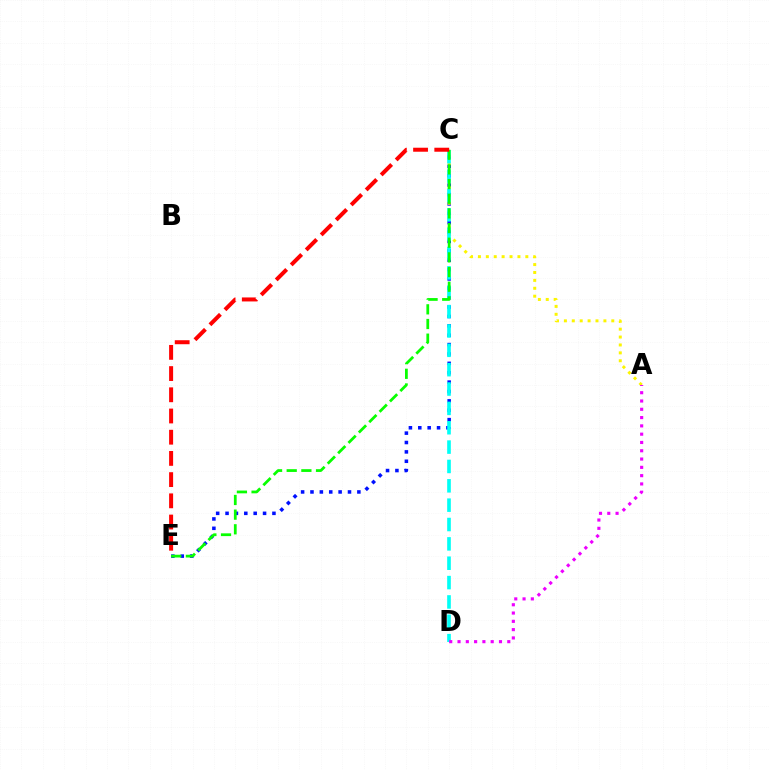{('C', 'E'): [{'color': '#0010ff', 'line_style': 'dotted', 'thickness': 2.55}, {'color': '#08ff00', 'line_style': 'dashed', 'thickness': 1.99}, {'color': '#ff0000', 'line_style': 'dashed', 'thickness': 2.88}], ('A', 'C'): [{'color': '#fcf500', 'line_style': 'dotted', 'thickness': 2.15}], ('C', 'D'): [{'color': '#00fff6', 'line_style': 'dashed', 'thickness': 2.63}], ('A', 'D'): [{'color': '#ee00ff', 'line_style': 'dotted', 'thickness': 2.25}]}